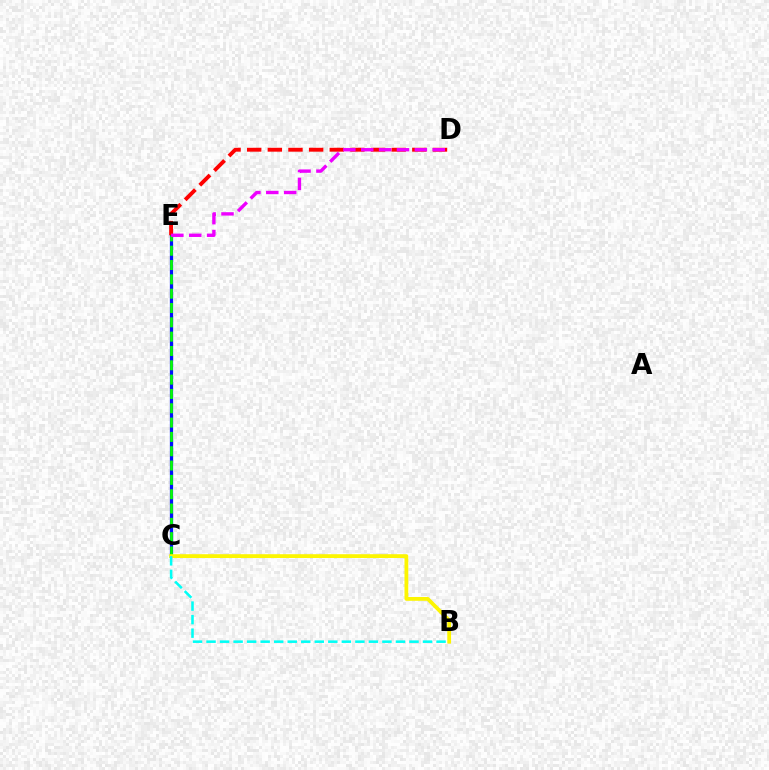{('C', 'E'): [{'color': '#0010ff', 'line_style': 'solid', 'thickness': 2.34}, {'color': '#08ff00', 'line_style': 'dashed', 'thickness': 1.95}], ('D', 'E'): [{'color': '#ff0000', 'line_style': 'dashed', 'thickness': 2.8}, {'color': '#ee00ff', 'line_style': 'dashed', 'thickness': 2.43}], ('B', 'C'): [{'color': '#fcf500', 'line_style': 'solid', 'thickness': 2.74}, {'color': '#00fff6', 'line_style': 'dashed', 'thickness': 1.84}]}